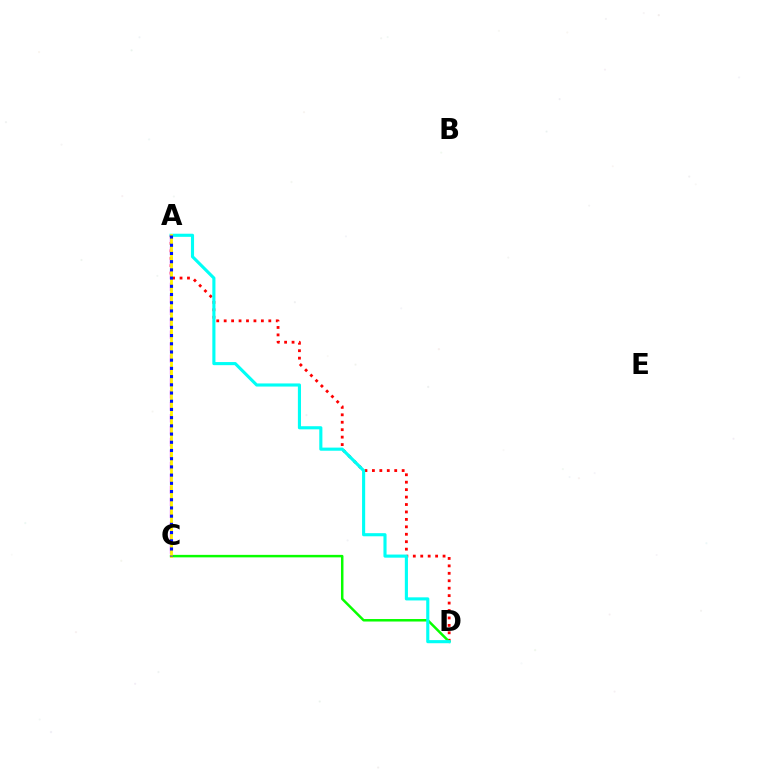{('A', 'D'): [{'color': '#ff0000', 'line_style': 'dotted', 'thickness': 2.02}, {'color': '#00fff6', 'line_style': 'solid', 'thickness': 2.24}], ('C', 'D'): [{'color': '#08ff00', 'line_style': 'solid', 'thickness': 1.79}], ('A', 'C'): [{'color': '#ee00ff', 'line_style': 'dashed', 'thickness': 1.62}, {'color': '#fcf500', 'line_style': 'solid', 'thickness': 2.02}, {'color': '#0010ff', 'line_style': 'dotted', 'thickness': 2.23}]}